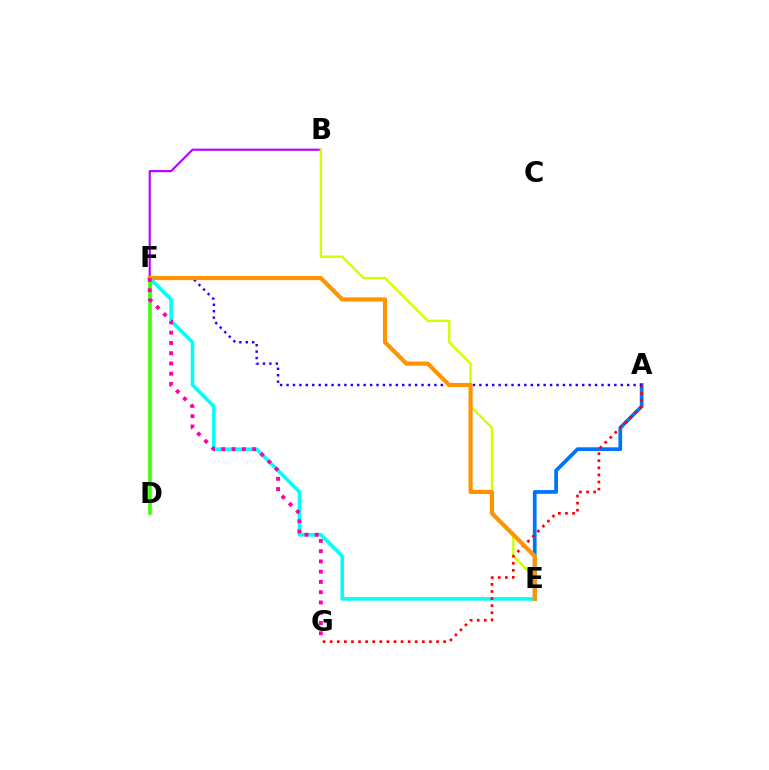{('B', 'F'): [{'color': '#b900ff', 'line_style': 'solid', 'thickness': 1.55}], ('D', 'F'): [{'color': '#00ff5c', 'line_style': 'solid', 'thickness': 1.75}, {'color': '#3dff00', 'line_style': 'solid', 'thickness': 2.54}], ('B', 'E'): [{'color': '#d1ff00', 'line_style': 'solid', 'thickness': 1.7}], ('A', 'E'): [{'color': '#0074ff', 'line_style': 'solid', 'thickness': 2.7}], ('E', 'F'): [{'color': '#00fff6', 'line_style': 'solid', 'thickness': 2.57}, {'color': '#ff9400', 'line_style': 'solid', 'thickness': 2.98}], ('A', 'G'): [{'color': '#ff0000', 'line_style': 'dotted', 'thickness': 1.93}], ('A', 'F'): [{'color': '#2500ff', 'line_style': 'dotted', 'thickness': 1.75}], ('F', 'G'): [{'color': '#ff00ac', 'line_style': 'dotted', 'thickness': 2.79}]}